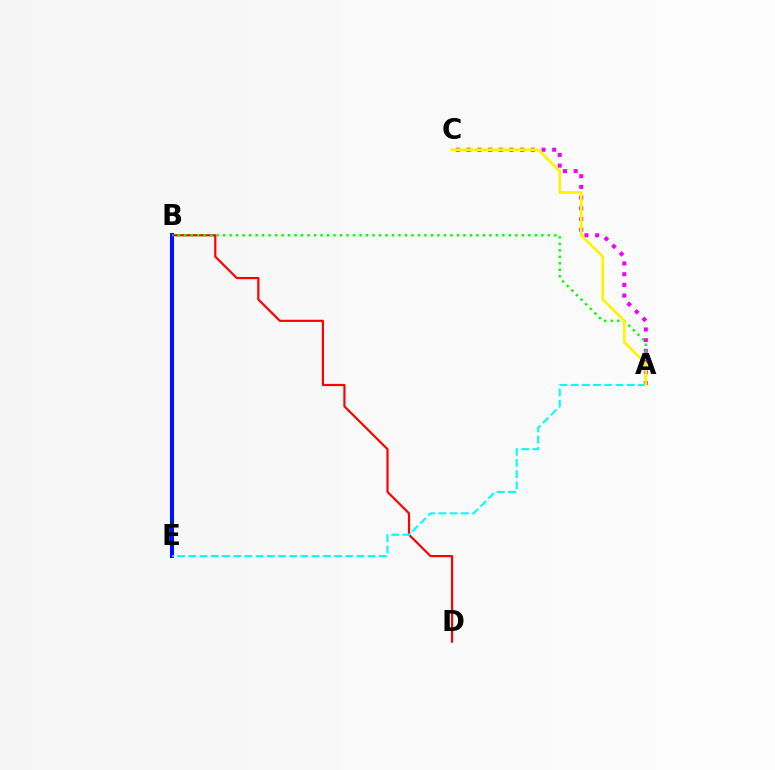{('A', 'C'): [{'color': '#ee00ff', 'line_style': 'dotted', 'thickness': 2.91}, {'color': '#fcf500', 'line_style': 'solid', 'thickness': 1.94}], ('B', 'D'): [{'color': '#ff0000', 'line_style': 'solid', 'thickness': 1.57}], ('B', 'E'): [{'color': '#0010ff', 'line_style': 'solid', 'thickness': 2.9}], ('A', 'B'): [{'color': '#08ff00', 'line_style': 'dotted', 'thickness': 1.76}], ('A', 'E'): [{'color': '#00fff6', 'line_style': 'dashed', 'thickness': 1.52}]}